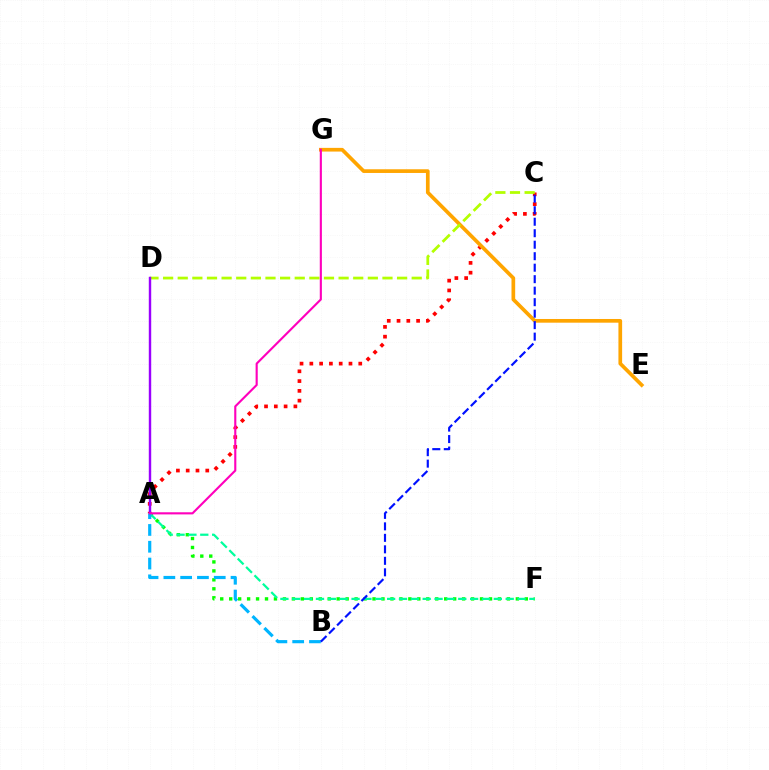{('A', 'C'): [{'color': '#ff0000', 'line_style': 'dotted', 'thickness': 2.66}], ('E', 'G'): [{'color': '#ffa500', 'line_style': 'solid', 'thickness': 2.66}], ('A', 'F'): [{'color': '#08ff00', 'line_style': 'dotted', 'thickness': 2.43}, {'color': '#00ff9d', 'line_style': 'dashed', 'thickness': 1.61}], ('C', 'D'): [{'color': '#b3ff00', 'line_style': 'dashed', 'thickness': 1.99}], ('A', 'D'): [{'color': '#9b00ff', 'line_style': 'solid', 'thickness': 1.74}], ('A', 'B'): [{'color': '#00b5ff', 'line_style': 'dashed', 'thickness': 2.28}], ('B', 'C'): [{'color': '#0010ff', 'line_style': 'dashed', 'thickness': 1.56}], ('A', 'G'): [{'color': '#ff00bd', 'line_style': 'solid', 'thickness': 1.53}]}